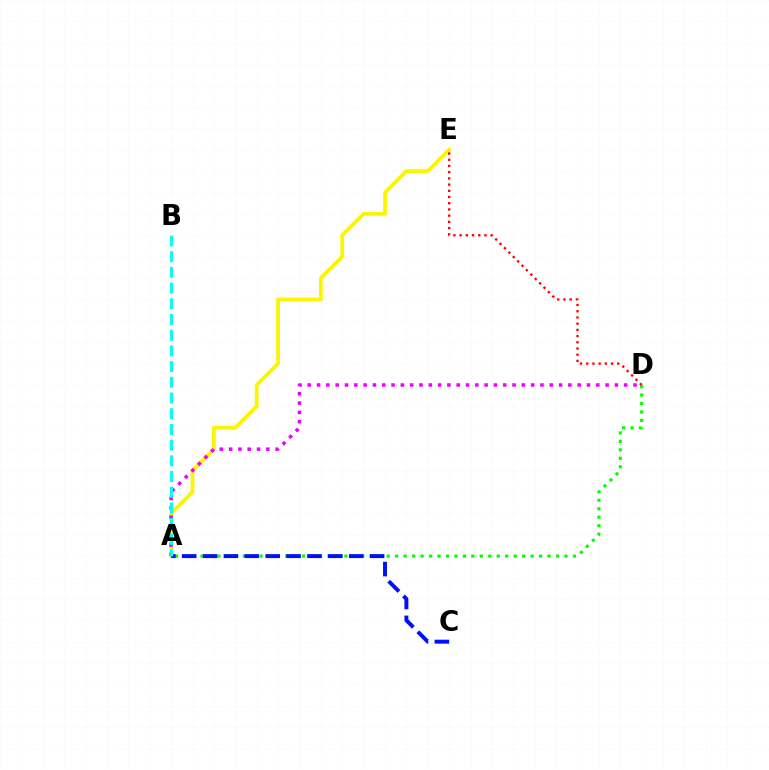{('A', 'D'): [{'color': '#08ff00', 'line_style': 'dotted', 'thickness': 2.3}, {'color': '#ee00ff', 'line_style': 'dotted', 'thickness': 2.53}], ('A', 'E'): [{'color': '#fcf500', 'line_style': 'solid', 'thickness': 2.72}], ('A', 'C'): [{'color': '#0010ff', 'line_style': 'dashed', 'thickness': 2.84}], ('A', 'B'): [{'color': '#00fff6', 'line_style': 'dashed', 'thickness': 2.13}], ('D', 'E'): [{'color': '#ff0000', 'line_style': 'dotted', 'thickness': 1.69}]}